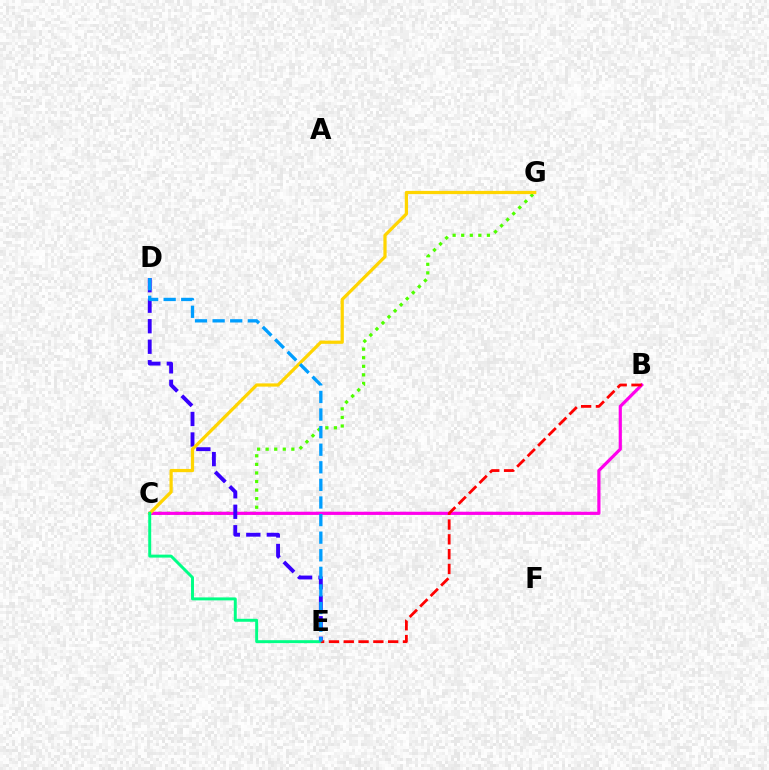{('C', 'G'): [{'color': '#4fff00', 'line_style': 'dotted', 'thickness': 2.33}, {'color': '#ffd500', 'line_style': 'solid', 'thickness': 2.32}], ('B', 'C'): [{'color': '#ff00ed', 'line_style': 'solid', 'thickness': 2.3}], ('D', 'E'): [{'color': '#3700ff', 'line_style': 'dashed', 'thickness': 2.79}, {'color': '#009eff', 'line_style': 'dashed', 'thickness': 2.39}], ('C', 'E'): [{'color': '#00ff86', 'line_style': 'solid', 'thickness': 2.13}], ('B', 'E'): [{'color': '#ff0000', 'line_style': 'dashed', 'thickness': 2.01}]}